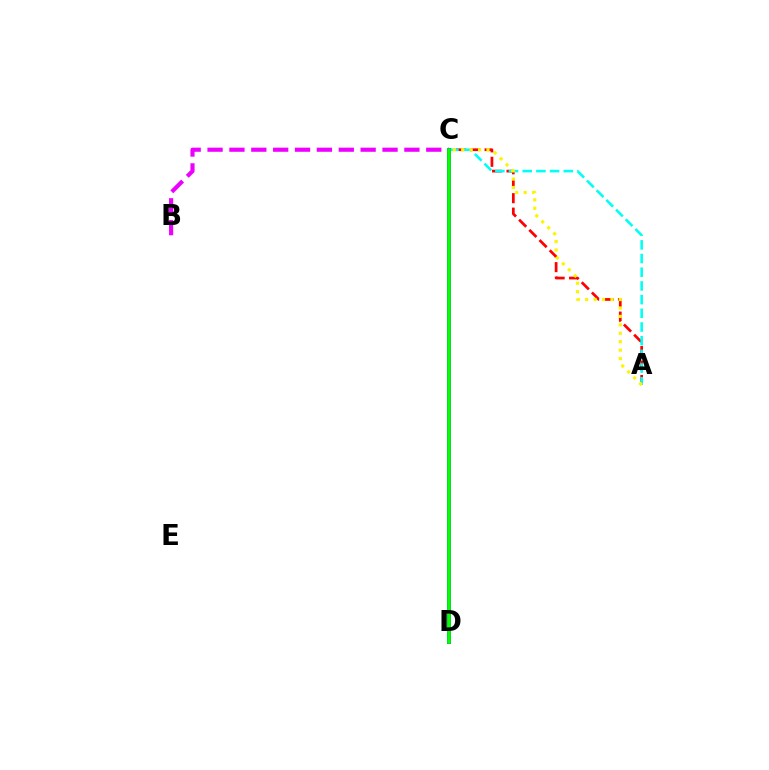{('A', 'C'): [{'color': '#ff0000', 'line_style': 'dashed', 'thickness': 1.96}, {'color': '#00fff6', 'line_style': 'dashed', 'thickness': 1.86}, {'color': '#fcf500', 'line_style': 'dotted', 'thickness': 2.29}], ('B', 'C'): [{'color': '#ee00ff', 'line_style': 'dashed', 'thickness': 2.97}], ('C', 'D'): [{'color': '#0010ff', 'line_style': 'solid', 'thickness': 2.76}, {'color': '#08ff00', 'line_style': 'solid', 'thickness': 2.64}]}